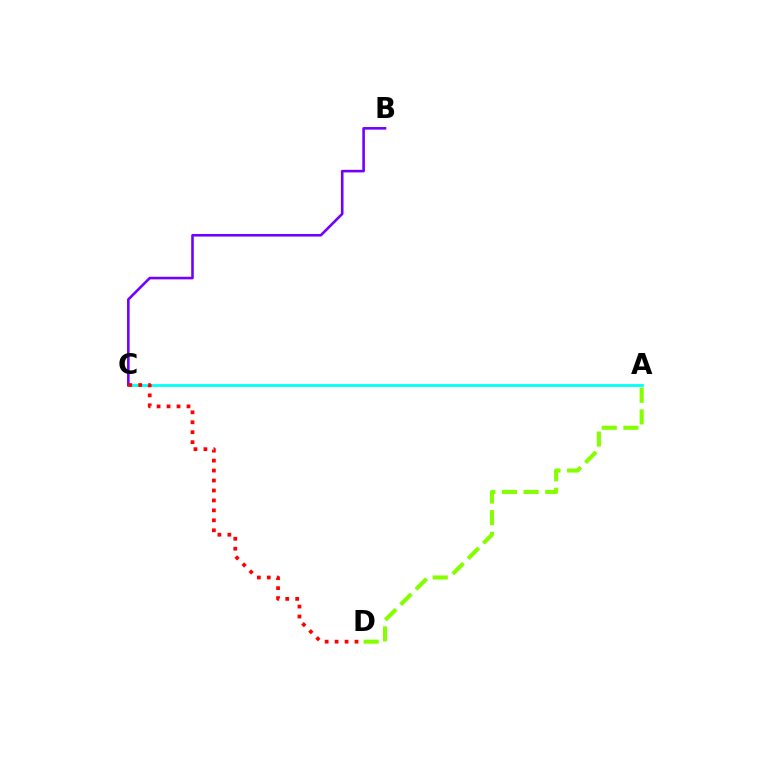{('A', 'C'): [{'color': '#00fff6', 'line_style': 'solid', 'thickness': 2.01}], ('A', 'D'): [{'color': '#84ff00', 'line_style': 'dashed', 'thickness': 2.94}], ('B', 'C'): [{'color': '#7200ff', 'line_style': 'solid', 'thickness': 1.87}], ('C', 'D'): [{'color': '#ff0000', 'line_style': 'dotted', 'thickness': 2.7}]}